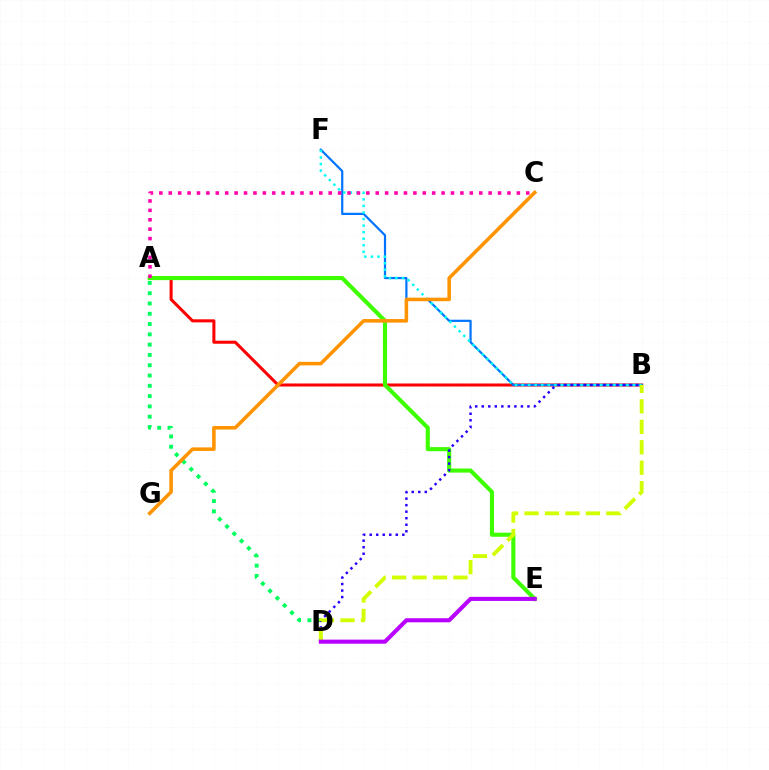{('A', 'B'): [{'color': '#ff0000', 'line_style': 'solid', 'thickness': 2.19}], ('A', 'D'): [{'color': '#00ff5c', 'line_style': 'dotted', 'thickness': 2.8}], ('A', 'E'): [{'color': '#3dff00', 'line_style': 'solid', 'thickness': 2.96}], ('B', 'F'): [{'color': '#0074ff', 'line_style': 'solid', 'thickness': 1.59}, {'color': '#00fff6', 'line_style': 'dotted', 'thickness': 1.78}], ('B', 'D'): [{'color': '#2500ff', 'line_style': 'dotted', 'thickness': 1.77}, {'color': '#d1ff00', 'line_style': 'dashed', 'thickness': 2.78}], ('D', 'E'): [{'color': '#b900ff', 'line_style': 'solid', 'thickness': 2.94}], ('A', 'C'): [{'color': '#ff00ac', 'line_style': 'dotted', 'thickness': 2.56}], ('C', 'G'): [{'color': '#ff9400', 'line_style': 'solid', 'thickness': 2.56}]}